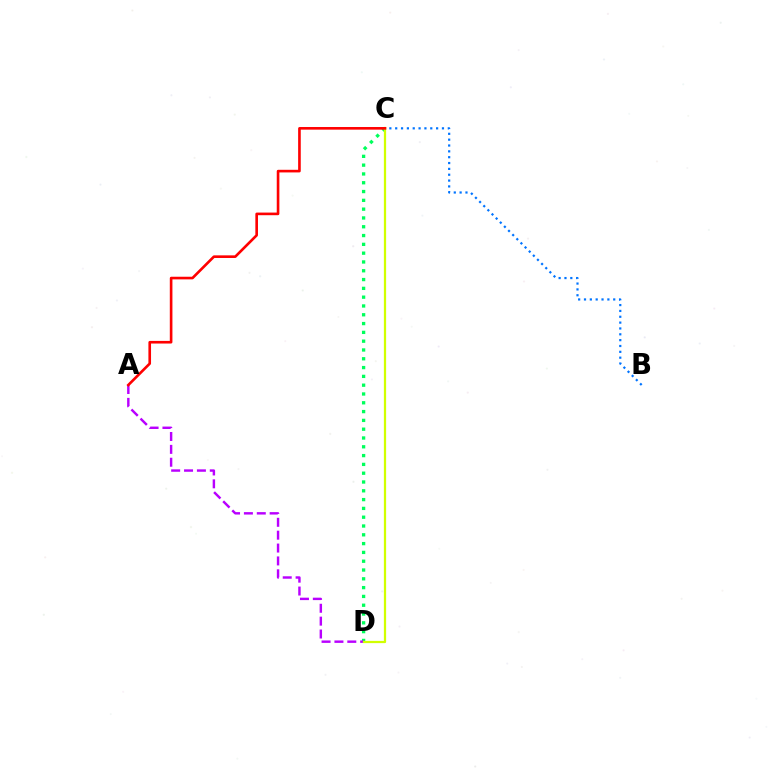{('C', 'D'): [{'color': '#00ff5c', 'line_style': 'dotted', 'thickness': 2.39}, {'color': '#d1ff00', 'line_style': 'solid', 'thickness': 1.62}], ('A', 'D'): [{'color': '#b900ff', 'line_style': 'dashed', 'thickness': 1.75}], ('B', 'C'): [{'color': '#0074ff', 'line_style': 'dotted', 'thickness': 1.59}], ('A', 'C'): [{'color': '#ff0000', 'line_style': 'solid', 'thickness': 1.89}]}